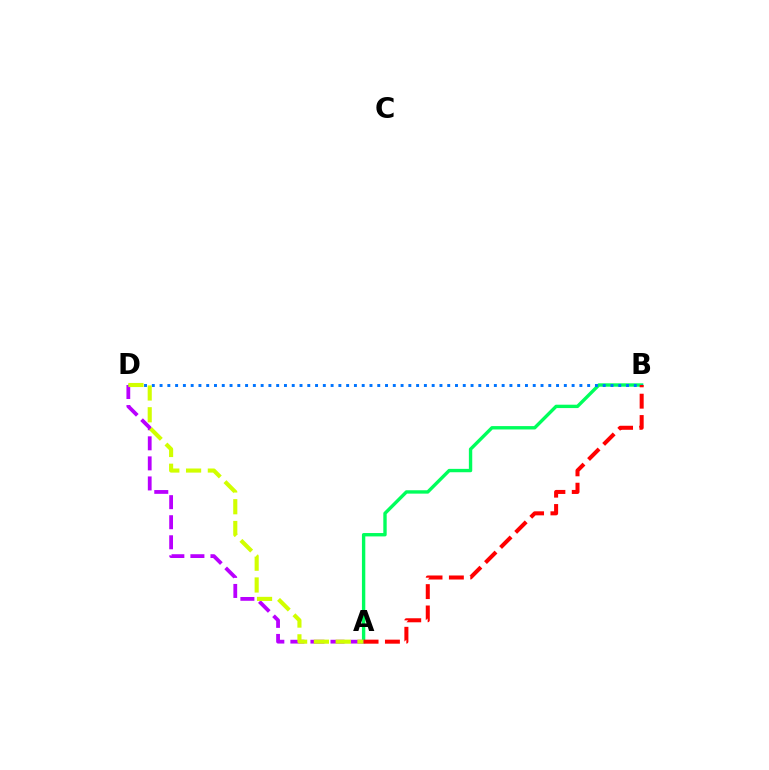{('A', 'B'): [{'color': '#00ff5c', 'line_style': 'solid', 'thickness': 2.43}, {'color': '#ff0000', 'line_style': 'dashed', 'thickness': 2.9}], ('A', 'D'): [{'color': '#b900ff', 'line_style': 'dashed', 'thickness': 2.73}, {'color': '#d1ff00', 'line_style': 'dashed', 'thickness': 2.96}], ('B', 'D'): [{'color': '#0074ff', 'line_style': 'dotted', 'thickness': 2.11}]}